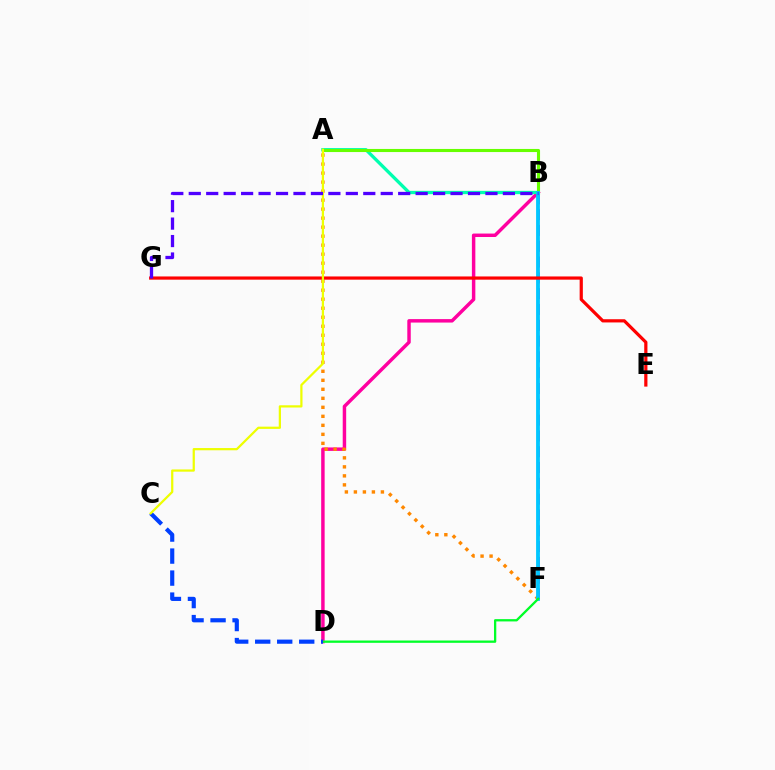{('B', 'D'): [{'color': '#ff00a0', 'line_style': 'solid', 'thickness': 2.49}], ('A', 'B'): [{'color': '#00ffaf', 'line_style': 'solid', 'thickness': 2.37}, {'color': '#66ff00', 'line_style': 'solid', 'thickness': 2.23}], ('A', 'F'): [{'color': '#ff8800', 'line_style': 'dotted', 'thickness': 2.45}], ('B', 'F'): [{'color': '#d600ff', 'line_style': 'dashed', 'thickness': 2.15}, {'color': '#00c7ff', 'line_style': 'solid', 'thickness': 2.75}], ('E', 'G'): [{'color': '#ff0000', 'line_style': 'solid', 'thickness': 2.31}], ('D', 'F'): [{'color': '#00ff27', 'line_style': 'solid', 'thickness': 1.66}], ('C', 'D'): [{'color': '#003fff', 'line_style': 'dashed', 'thickness': 2.99}], ('A', 'C'): [{'color': '#eeff00', 'line_style': 'solid', 'thickness': 1.61}], ('B', 'G'): [{'color': '#4f00ff', 'line_style': 'dashed', 'thickness': 2.37}]}